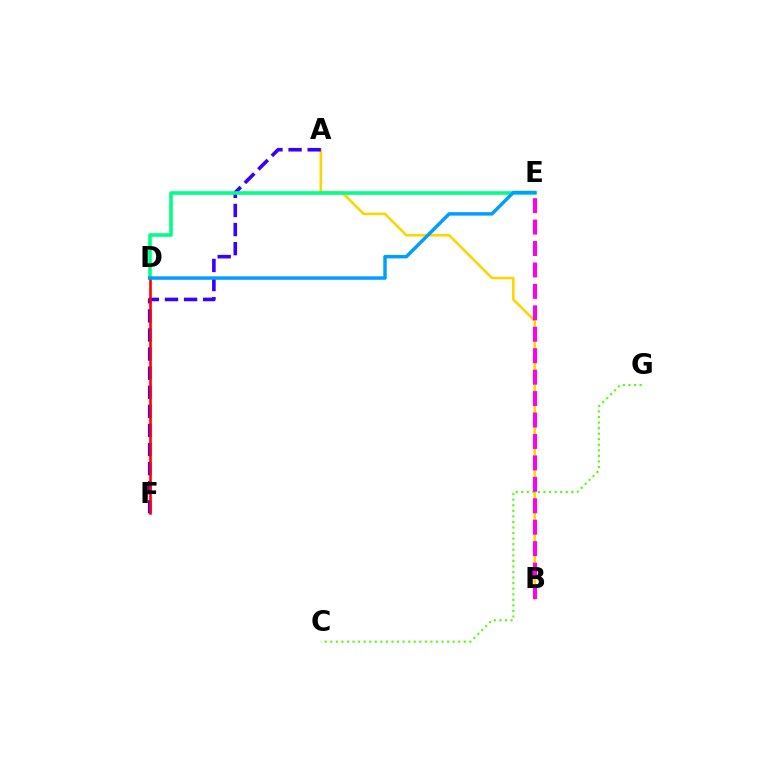{('A', 'B'): [{'color': '#ffd500', 'line_style': 'solid', 'thickness': 1.87}], ('A', 'F'): [{'color': '#3700ff', 'line_style': 'dashed', 'thickness': 2.59}], ('D', 'E'): [{'color': '#00ff86', 'line_style': 'solid', 'thickness': 2.58}, {'color': '#009eff', 'line_style': 'solid', 'thickness': 2.49}], ('C', 'G'): [{'color': '#4fff00', 'line_style': 'dotted', 'thickness': 1.51}], ('D', 'F'): [{'color': '#ff0000', 'line_style': 'solid', 'thickness': 1.88}], ('B', 'E'): [{'color': '#ff00ed', 'line_style': 'dashed', 'thickness': 2.91}]}